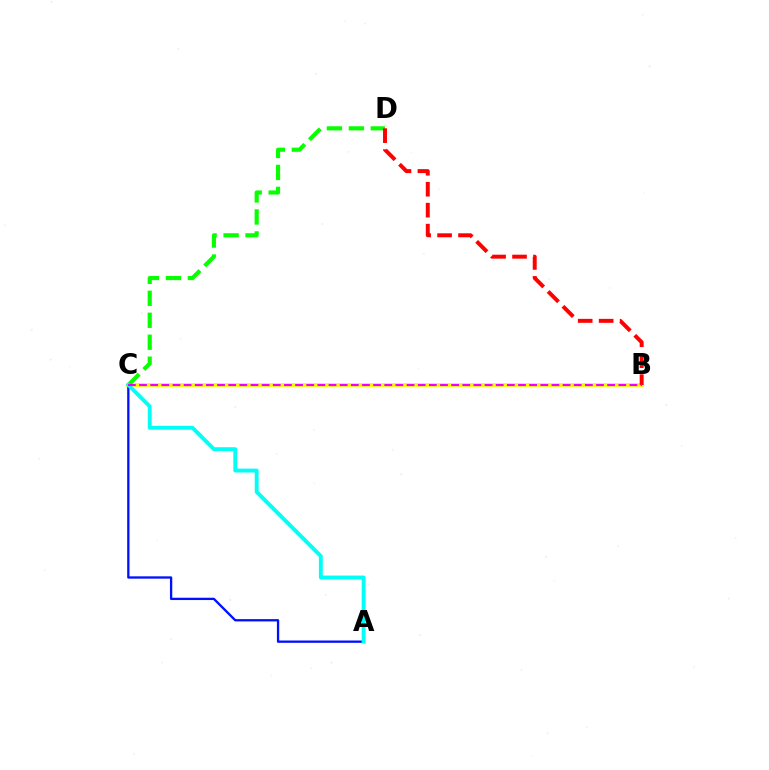{('A', 'C'): [{'color': '#0010ff', 'line_style': 'solid', 'thickness': 1.66}, {'color': '#00fff6', 'line_style': 'solid', 'thickness': 2.79}], ('B', 'C'): [{'color': '#fcf500', 'line_style': 'solid', 'thickness': 2.65}, {'color': '#ee00ff', 'line_style': 'dashed', 'thickness': 1.51}], ('C', 'D'): [{'color': '#08ff00', 'line_style': 'dashed', 'thickness': 2.98}], ('B', 'D'): [{'color': '#ff0000', 'line_style': 'dashed', 'thickness': 2.85}]}